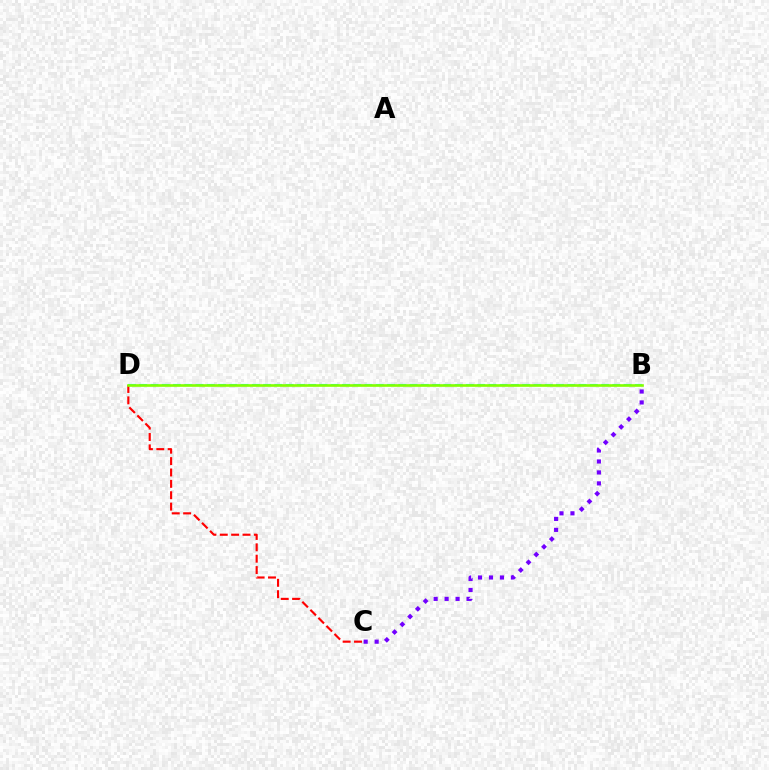{('B', 'D'): [{'color': '#00fff6', 'line_style': 'dashed', 'thickness': 1.53}, {'color': '#84ff00', 'line_style': 'solid', 'thickness': 1.9}], ('C', 'D'): [{'color': '#ff0000', 'line_style': 'dashed', 'thickness': 1.55}], ('B', 'C'): [{'color': '#7200ff', 'line_style': 'dotted', 'thickness': 2.98}]}